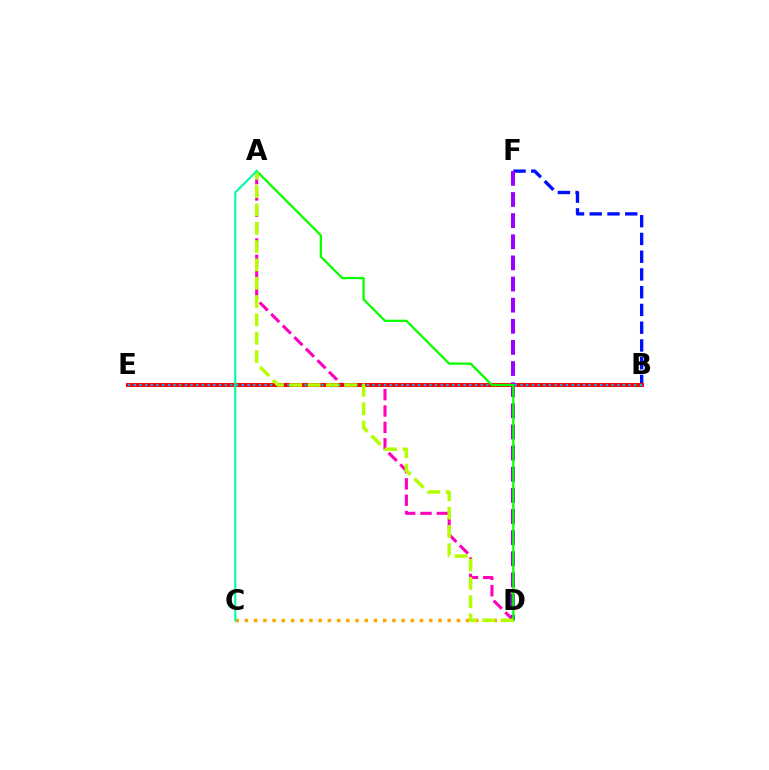{('B', 'F'): [{'color': '#0010ff', 'line_style': 'dashed', 'thickness': 2.41}], ('A', 'D'): [{'color': '#ff00bd', 'line_style': 'dashed', 'thickness': 2.22}, {'color': '#08ff00', 'line_style': 'solid', 'thickness': 1.64}, {'color': '#b3ff00', 'line_style': 'dashed', 'thickness': 2.49}], ('C', 'D'): [{'color': '#ffa500', 'line_style': 'dotted', 'thickness': 2.5}], ('B', 'E'): [{'color': '#ff0000', 'line_style': 'solid', 'thickness': 2.83}, {'color': '#00b5ff', 'line_style': 'dotted', 'thickness': 1.55}], ('D', 'F'): [{'color': '#9b00ff', 'line_style': 'dashed', 'thickness': 2.87}], ('A', 'C'): [{'color': '#00ff9d', 'line_style': 'solid', 'thickness': 1.53}]}